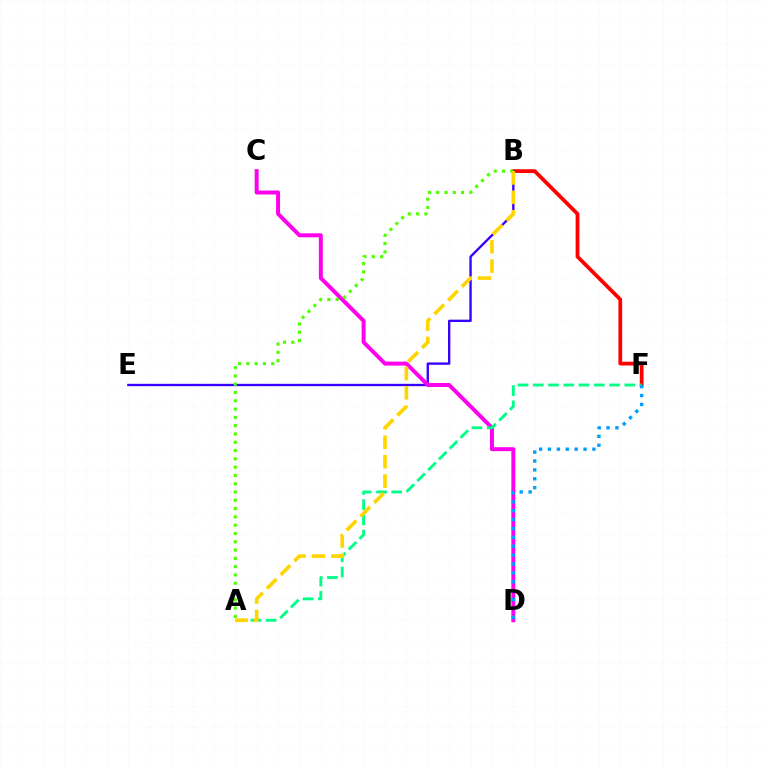{('B', 'F'): [{'color': '#ff0000', 'line_style': 'solid', 'thickness': 2.7}], ('B', 'E'): [{'color': '#3700ff', 'line_style': 'solid', 'thickness': 1.69}], ('C', 'D'): [{'color': '#ff00ed', 'line_style': 'solid', 'thickness': 2.86}], ('A', 'F'): [{'color': '#00ff86', 'line_style': 'dashed', 'thickness': 2.07}], ('A', 'B'): [{'color': '#4fff00', 'line_style': 'dotted', 'thickness': 2.25}, {'color': '#ffd500', 'line_style': 'dashed', 'thickness': 2.64}], ('D', 'F'): [{'color': '#009eff', 'line_style': 'dotted', 'thickness': 2.41}]}